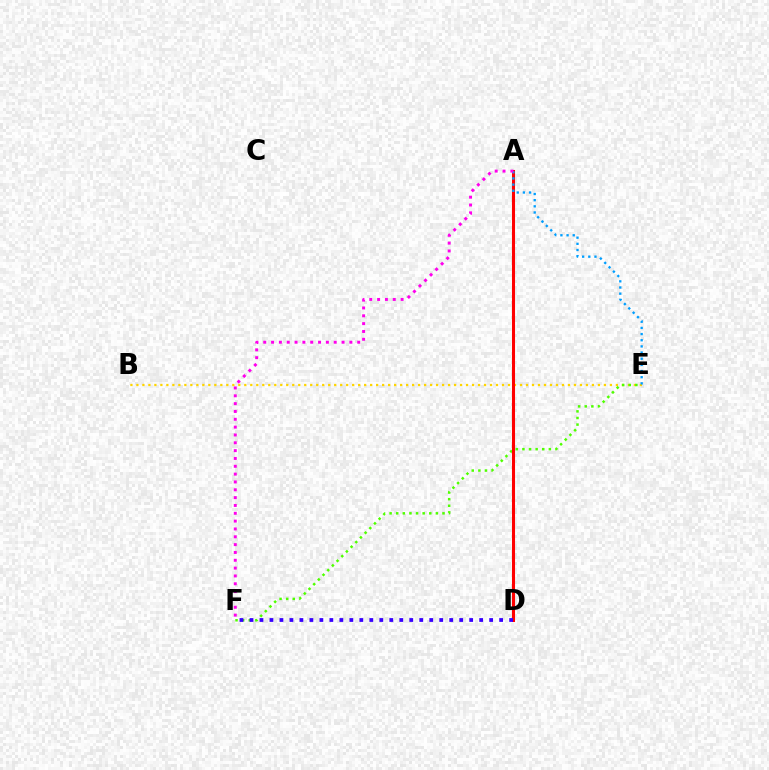{('B', 'E'): [{'color': '#ffd500', 'line_style': 'dotted', 'thickness': 1.63}], ('A', 'D'): [{'color': '#00ff86', 'line_style': 'dashed', 'thickness': 2.1}, {'color': '#ff0000', 'line_style': 'solid', 'thickness': 2.2}], ('E', 'F'): [{'color': '#4fff00', 'line_style': 'dotted', 'thickness': 1.8}], ('D', 'F'): [{'color': '#3700ff', 'line_style': 'dotted', 'thickness': 2.71}], ('A', 'E'): [{'color': '#009eff', 'line_style': 'dotted', 'thickness': 1.67}], ('A', 'F'): [{'color': '#ff00ed', 'line_style': 'dotted', 'thickness': 2.13}]}